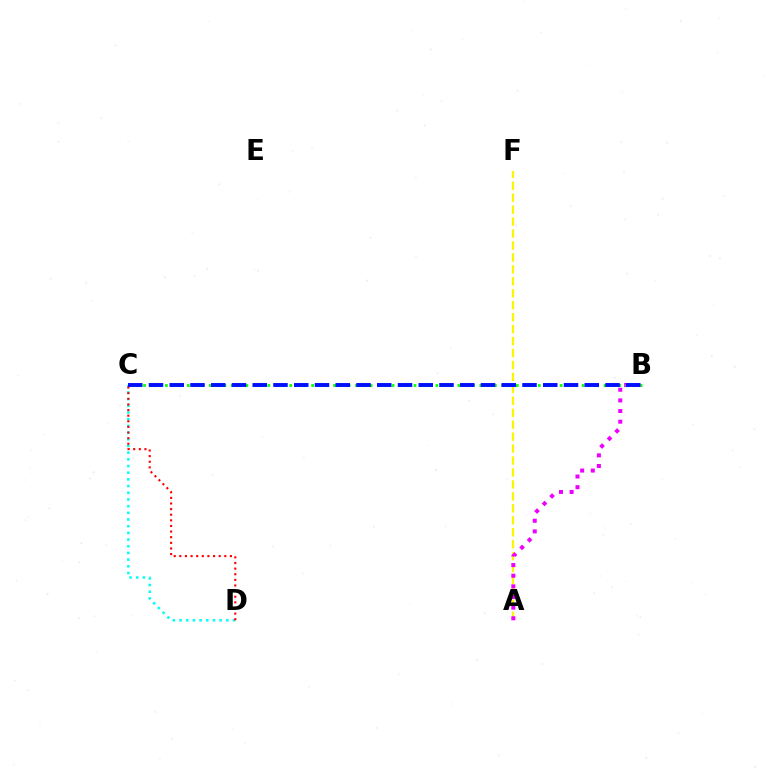{('A', 'F'): [{'color': '#fcf500', 'line_style': 'dashed', 'thickness': 1.62}], ('C', 'D'): [{'color': '#00fff6', 'line_style': 'dotted', 'thickness': 1.82}, {'color': '#ff0000', 'line_style': 'dotted', 'thickness': 1.53}], ('A', 'B'): [{'color': '#ee00ff', 'line_style': 'dotted', 'thickness': 2.89}], ('B', 'C'): [{'color': '#08ff00', 'line_style': 'dotted', 'thickness': 1.99}, {'color': '#0010ff', 'line_style': 'dashed', 'thickness': 2.82}]}